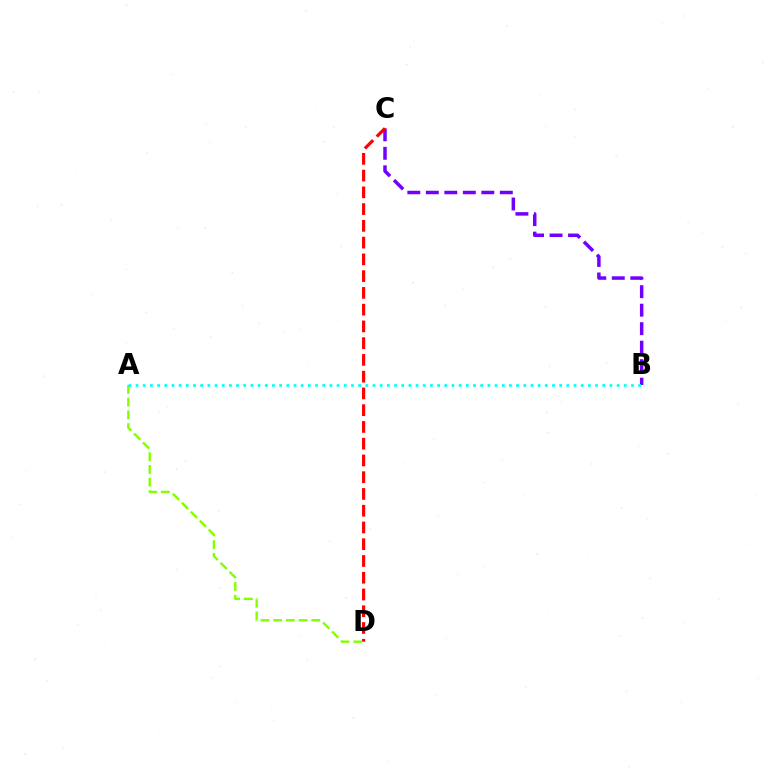{('B', 'C'): [{'color': '#7200ff', 'line_style': 'dashed', 'thickness': 2.51}], ('C', 'D'): [{'color': '#ff0000', 'line_style': 'dashed', 'thickness': 2.28}], ('A', 'D'): [{'color': '#84ff00', 'line_style': 'dashed', 'thickness': 1.72}], ('A', 'B'): [{'color': '#00fff6', 'line_style': 'dotted', 'thickness': 1.95}]}